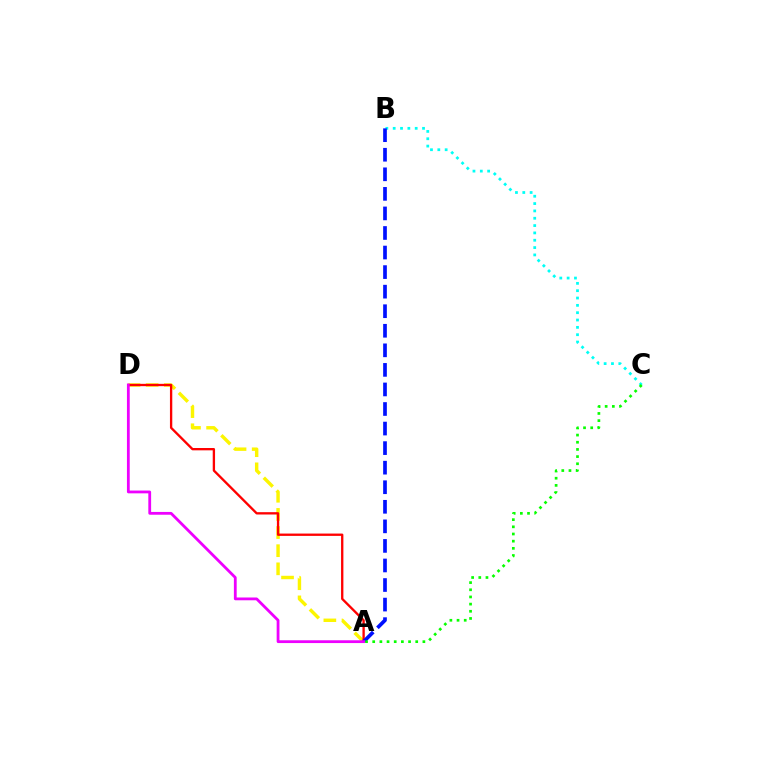{('A', 'D'): [{'color': '#fcf500', 'line_style': 'dashed', 'thickness': 2.46}, {'color': '#ff0000', 'line_style': 'solid', 'thickness': 1.68}, {'color': '#ee00ff', 'line_style': 'solid', 'thickness': 2.01}], ('B', 'C'): [{'color': '#00fff6', 'line_style': 'dotted', 'thickness': 1.99}], ('A', 'B'): [{'color': '#0010ff', 'line_style': 'dashed', 'thickness': 2.66}], ('A', 'C'): [{'color': '#08ff00', 'line_style': 'dotted', 'thickness': 1.95}]}